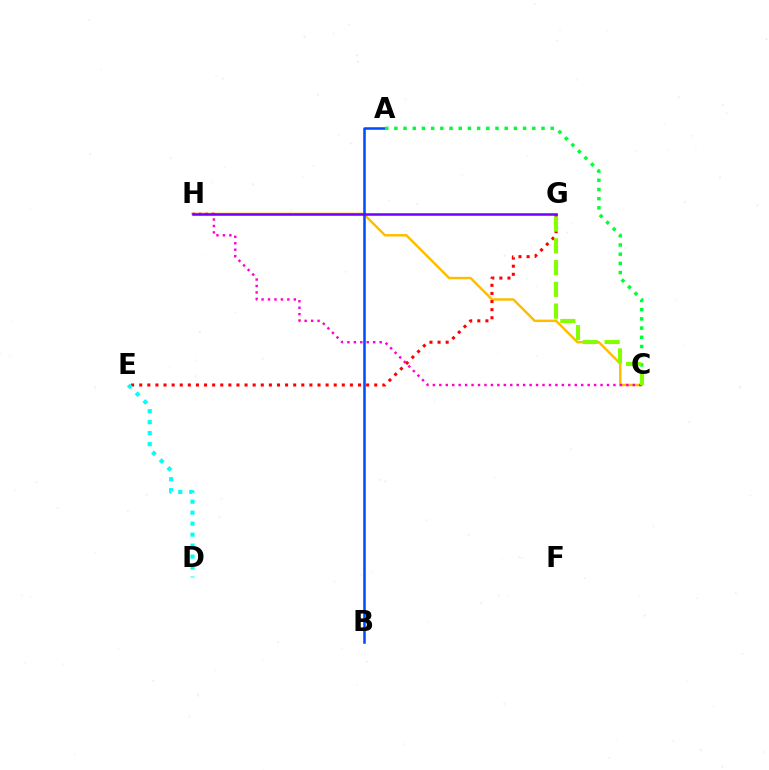{('C', 'H'): [{'color': '#ffbd00', 'line_style': 'solid', 'thickness': 1.76}, {'color': '#ff00cf', 'line_style': 'dotted', 'thickness': 1.75}], ('A', 'B'): [{'color': '#004bff', 'line_style': 'solid', 'thickness': 1.82}], ('E', 'G'): [{'color': '#ff0000', 'line_style': 'dotted', 'thickness': 2.2}], ('A', 'C'): [{'color': '#00ff39', 'line_style': 'dotted', 'thickness': 2.5}], ('D', 'E'): [{'color': '#00fff6', 'line_style': 'dotted', 'thickness': 2.98}], ('C', 'G'): [{'color': '#84ff00', 'line_style': 'dashed', 'thickness': 2.96}], ('G', 'H'): [{'color': '#7200ff', 'line_style': 'solid', 'thickness': 1.81}]}